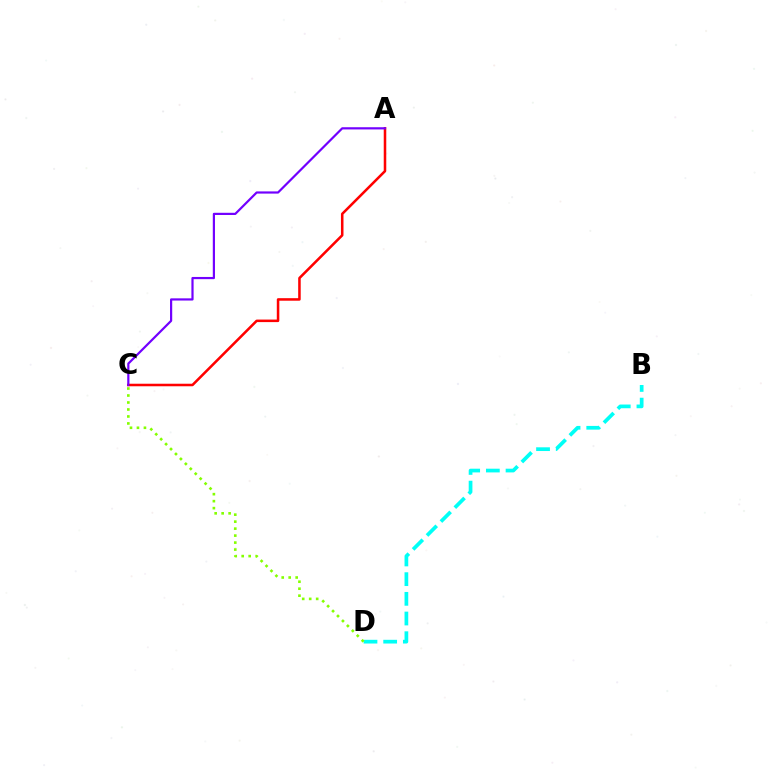{('A', 'C'): [{'color': '#ff0000', 'line_style': 'solid', 'thickness': 1.83}, {'color': '#7200ff', 'line_style': 'solid', 'thickness': 1.58}], ('B', 'D'): [{'color': '#00fff6', 'line_style': 'dashed', 'thickness': 2.67}], ('C', 'D'): [{'color': '#84ff00', 'line_style': 'dotted', 'thickness': 1.9}]}